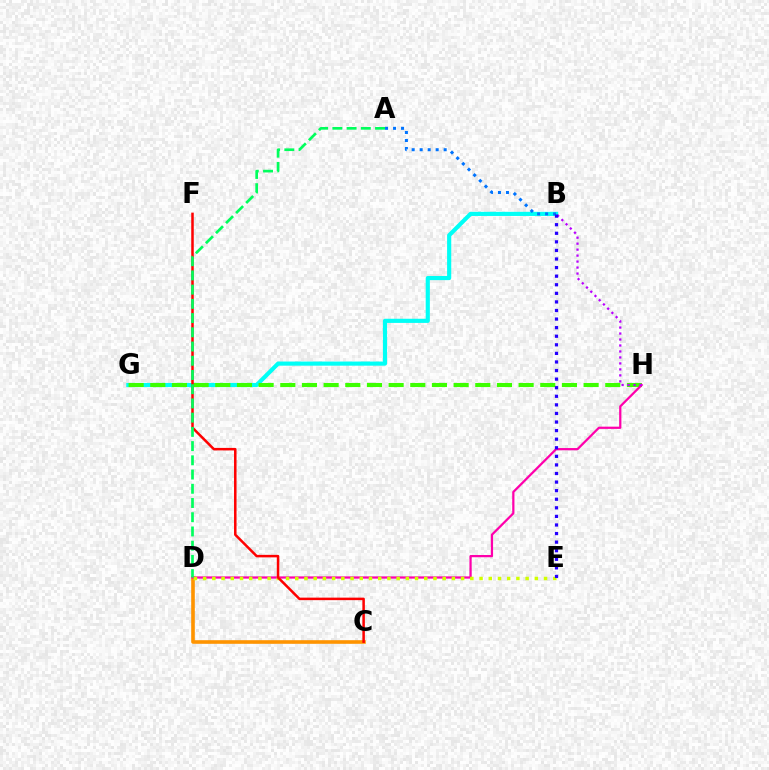{('B', 'G'): [{'color': '#00fff6', 'line_style': 'solid', 'thickness': 2.99}], ('C', 'D'): [{'color': '#ff9400', 'line_style': 'solid', 'thickness': 2.6}], ('G', 'H'): [{'color': '#3dff00', 'line_style': 'dashed', 'thickness': 2.94}], ('D', 'H'): [{'color': '#ff00ac', 'line_style': 'solid', 'thickness': 1.61}], ('D', 'E'): [{'color': '#d1ff00', 'line_style': 'dotted', 'thickness': 2.5}], ('A', 'B'): [{'color': '#0074ff', 'line_style': 'dotted', 'thickness': 2.17}], ('C', 'F'): [{'color': '#ff0000', 'line_style': 'solid', 'thickness': 1.81}], ('B', 'H'): [{'color': '#b900ff', 'line_style': 'dotted', 'thickness': 1.62}], ('B', 'E'): [{'color': '#2500ff', 'line_style': 'dotted', 'thickness': 2.33}], ('A', 'D'): [{'color': '#00ff5c', 'line_style': 'dashed', 'thickness': 1.93}]}